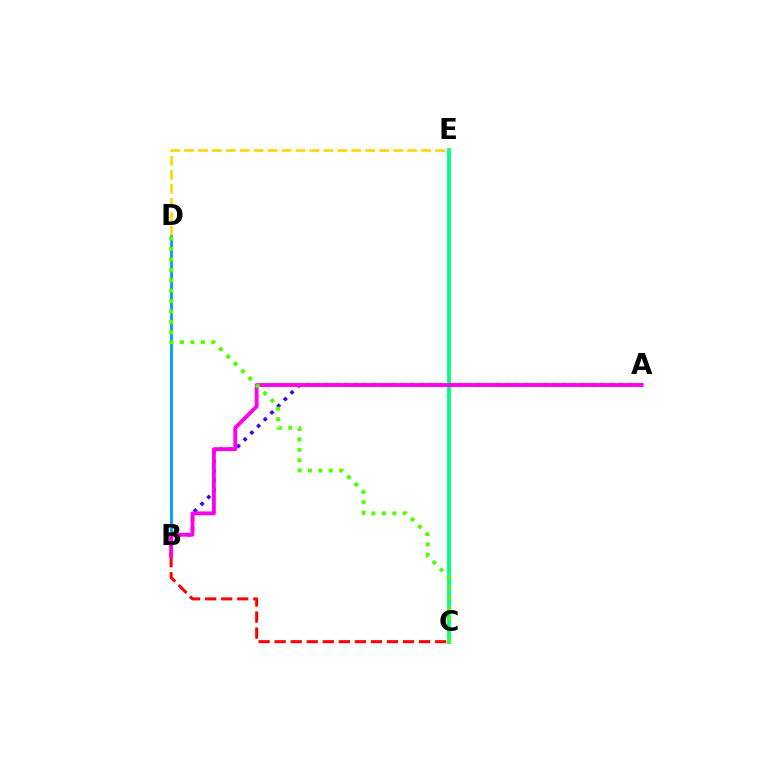{('B', 'D'): [{'color': '#009eff', 'line_style': 'solid', 'thickness': 2.05}], ('C', 'E'): [{'color': '#00ff86', 'line_style': 'solid', 'thickness': 2.74}], ('D', 'E'): [{'color': '#ffd500', 'line_style': 'dashed', 'thickness': 1.89}], ('B', 'C'): [{'color': '#ff0000', 'line_style': 'dashed', 'thickness': 2.18}], ('A', 'B'): [{'color': '#3700ff', 'line_style': 'dotted', 'thickness': 2.58}, {'color': '#ff00ed', 'line_style': 'solid', 'thickness': 2.76}], ('C', 'D'): [{'color': '#4fff00', 'line_style': 'dotted', 'thickness': 2.83}]}